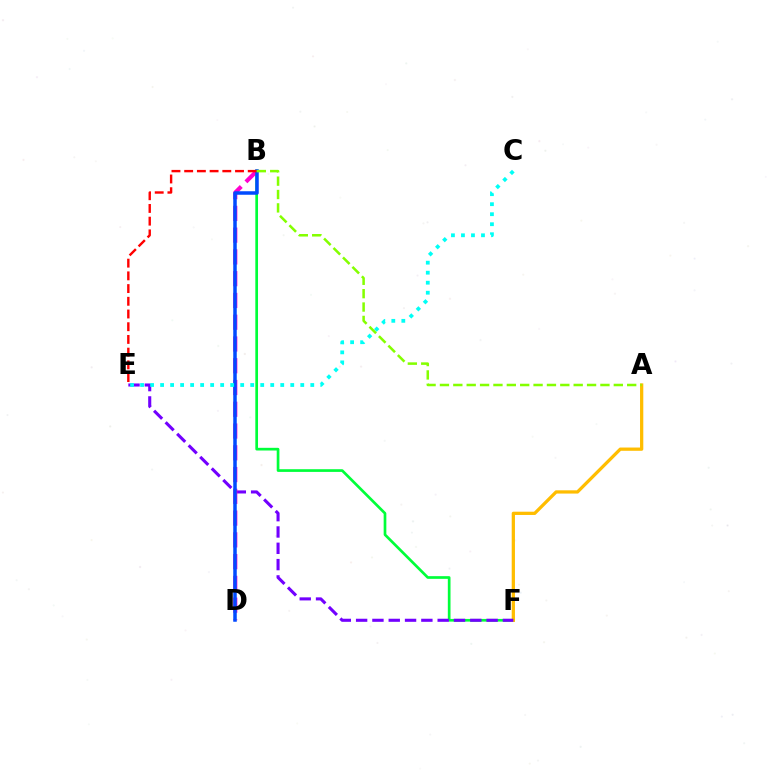{('B', 'F'): [{'color': '#00ff39', 'line_style': 'solid', 'thickness': 1.94}], ('A', 'F'): [{'color': '#ffbd00', 'line_style': 'solid', 'thickness': 2.35}], ('E', 'F'): [{'color': '#7200ff', 'line_style': 'dashed', 'thickness': 2.22}], ('B', 'D'): [{'color': '#ff00cf', 'line_style': 'dashed', 'thickness': 2.96}, {'color': '#004bff', 'line_style': 'solid', 'thickness': 2.53}], ('B', 'E'): [{'color': '#ff0000', 'line_style': 'dashed', 'thickness': 1.73}], ('C', 'E'): [{'color': '#00fff6', 'line_style': 'dotted', 'thickness': 2.72}], ('A', 'B'): [{'color': '#84ff00', 'line_style': 'dashed', 'thickness': 1.82}]}